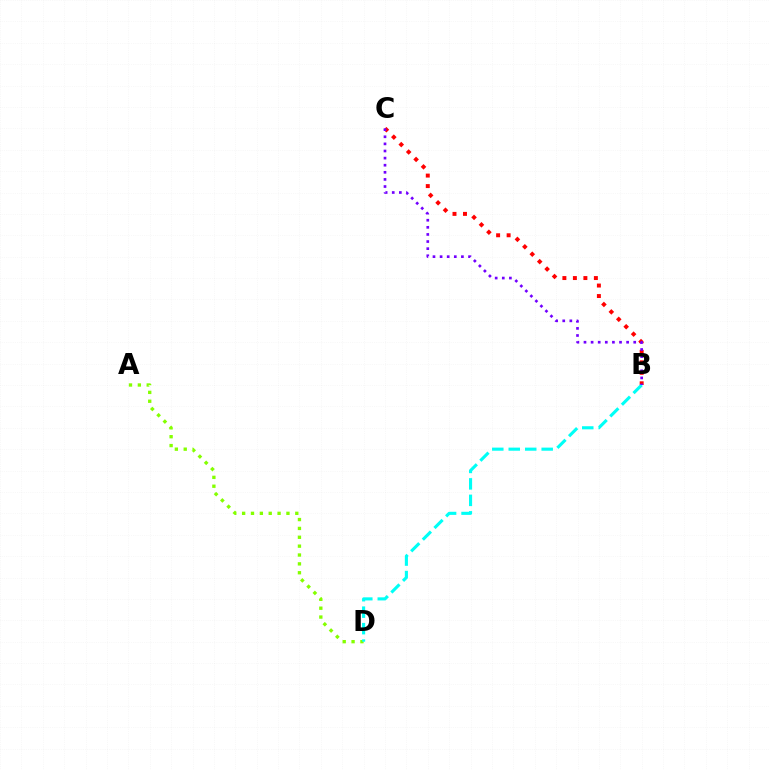{('A', 'D'): [{'color': '#84ff00', 'line_style': 'dotted', 'thickness': 2.41}], ('B', 'C'): [{'color': '#ff0000', 'line_style': 'dotted', 'thickness': 2.85}, {'color': '#7200ff', 'line_style': 'dotted', 'thickness': 1.93}], ('B', 'D'): [{'color': '#00fff6', 'line_style': 'dashed', 'thickness': 2.24}]}